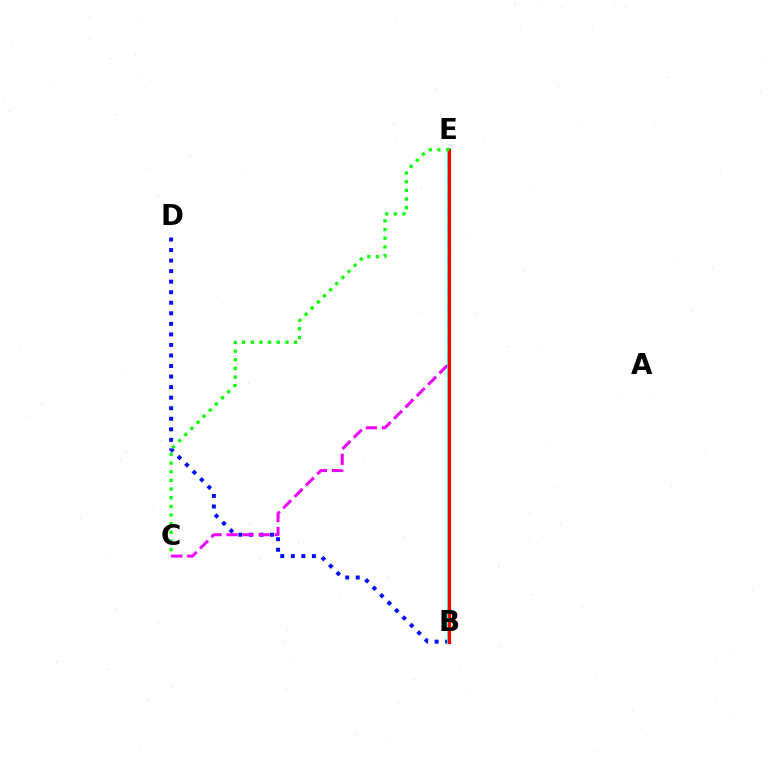{('B', 'D'): [{'color': '#0010ff', 'line_style': 'dotted', 'thickness': 2.87}], ('B', 'E'): [{'color': '#fcf500', 'line_style': 'solid', 'thickness': 2.63}, {'color': '#00fff6', 'line_style': 'solid', 'thickness': 2.54}, {'color': '#ff0000', 'line_style': 'solid', 'thickness': 2.3}], ('C', 'E'): [{'color': '#ee00ff', 'line_style': 'dashed', 'thickness': 2.18}, {'color': '#08ff00', 'line_style': 'dotted', 'thickness': 2.35}]}